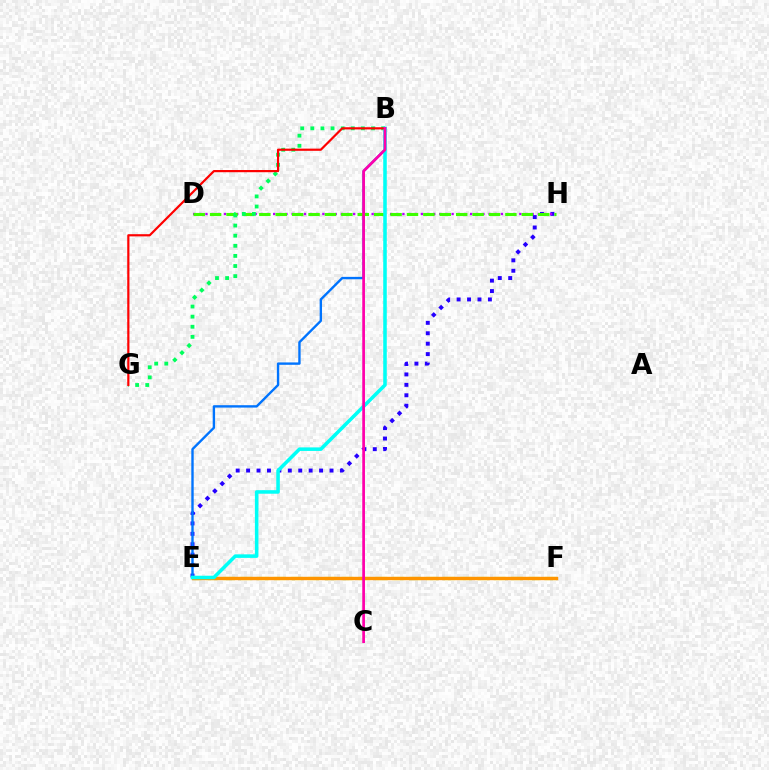{('E', 'H'): [{'color': '#2500ff', 'line_style': 'dotted', 'thickness': 2.83}], ('E', 'F'): [{'color': '#d1ff00', 'line_style': 'dashed', 'thickness': 2.3}, {'color': '#ff9400', 'line_style': 'solid', 'thickness': 2.44}], ('B', 'E'): [{'color': '#0074ff', 'line_style': 'solid', 'thickness': 1.71}, {'color': '#00fff6', 'line_style': 'solid', 'thickness': 2.55}], ('D', 'H'): [{'color': '#b900ff', 'line_style': 'dotted', 'thickness': 1.67}, {'color': '#3dff00', 'line_style': 'dashed', 'thickness': 2.23}], ('B', 'G'): [{'color': '#00ff5c', 'line_style': 'dotted', 'thickness': 2.75}, {'color': '#ff0000', 'line_style': 'solid', 'thickness': 1.58}], ('B', 'C'): [{'color': '#ff00ac', 'line_style': 'solid', 'thickness': 1.96}]}